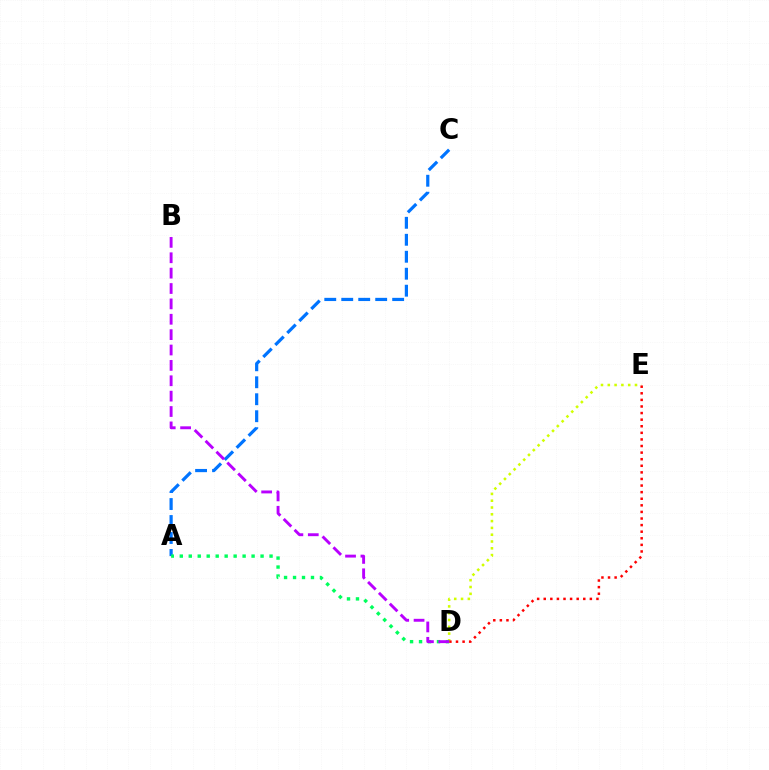{('D', 'E'): [{'color': '#d1ff00', 'line_style': 'dotted', 'thickness': 1.85}, {'color': '#ff0000', 'line_style': 'dotted', 'thickness': 1.79}], ('A', 'C'): [{'color': '#0074ff', 'line_style': 'dashed', 'thickness': 2.31}], ('A', 'D'): [{'color': '#00ff5c', 'line_style': 'dotted', 'thickness': 2.44}], ('B', 'D'): [{'color': '#b900ff', 'line_style': 'dashed', 'thickness': 2.09}]}